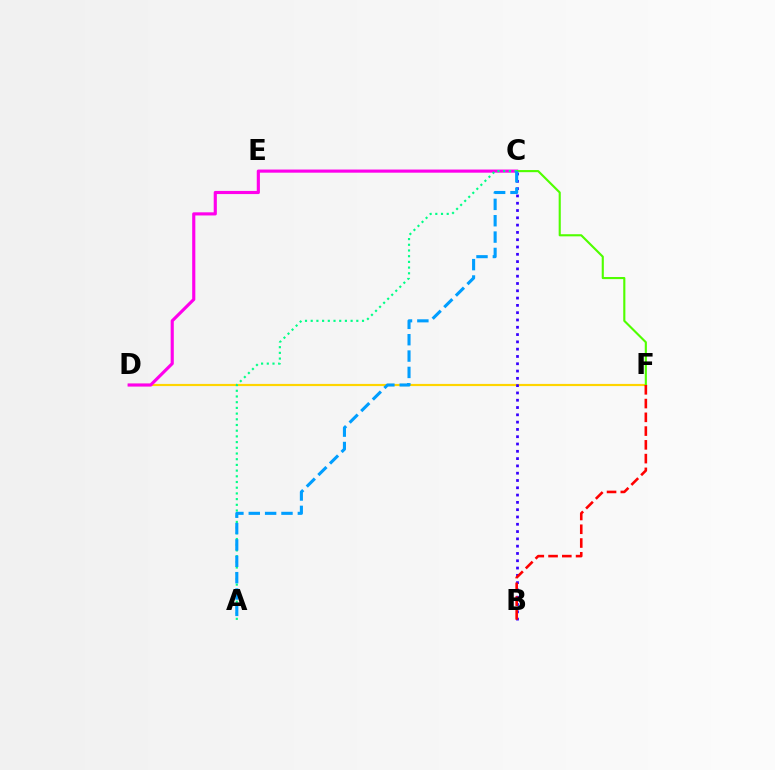{('D', 'F'): [{'color': '#ffd500', 'line_style': 'solid', 'thickness': 1.56}], ('C', 'D'): [{'color': '#ff00ed', 'line_style': 'solid', 'thickness': 2.26}], ('C', 'F'): [{'color': '#4fff00', 'line_style': 'solid', 'thickness': 1.53}], ('B', 'C'): [{'color': '#3700ff', 'line_style': 'dotted', 'thickness': 1.98}], ('A', 'C'): [{'color': '#00ff86', 'line_style': 'dotted', 'thickness': 1.55}, {'color': '#009eff', 'line_style': 'dashed', 'thickness': 2.22}], ('B', 'F'): [{'color': '#ff0000', 'line_style': 'dashed', 'thickness': 1.87}]}